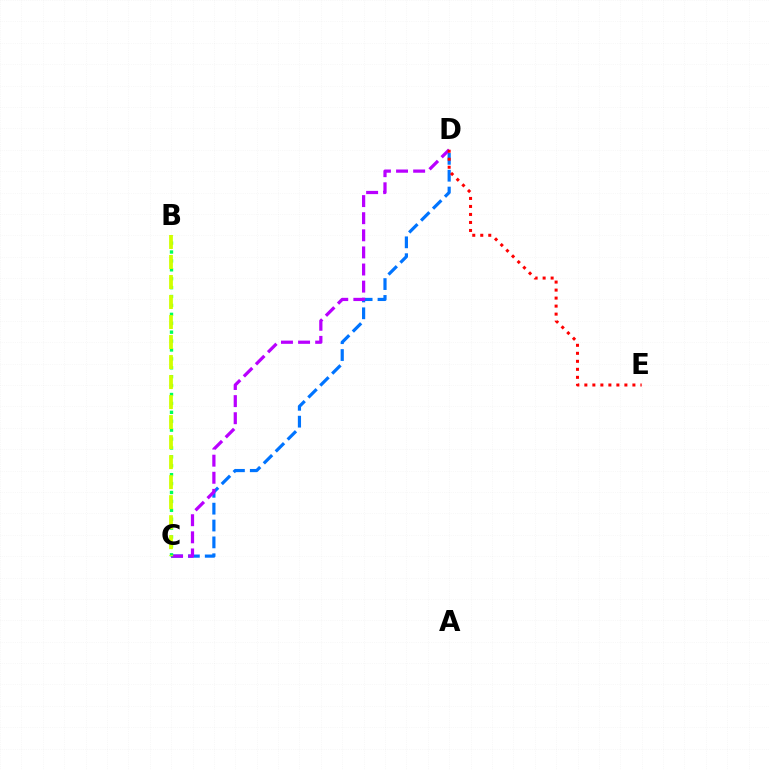{('C', 'D'): [{'color': '#0074ff', 'line_style': 'dashed', 'thickness': 2.29}, {'color': '#b900ff', 'line_style': 'dashed', 'thickness': 2.32}], ('B', 'C'): [{'color': '#00ff5c', 'line_style': 'dotted', 'thickness': 2.42}, {'color': '#d1ff00', 'line_style': 'dashed', 'thickness': 2.72}], ('D', 'E'): [{'color': '#ff0000', 'line_style': 'dotted', 'thickness': 2.18}]}